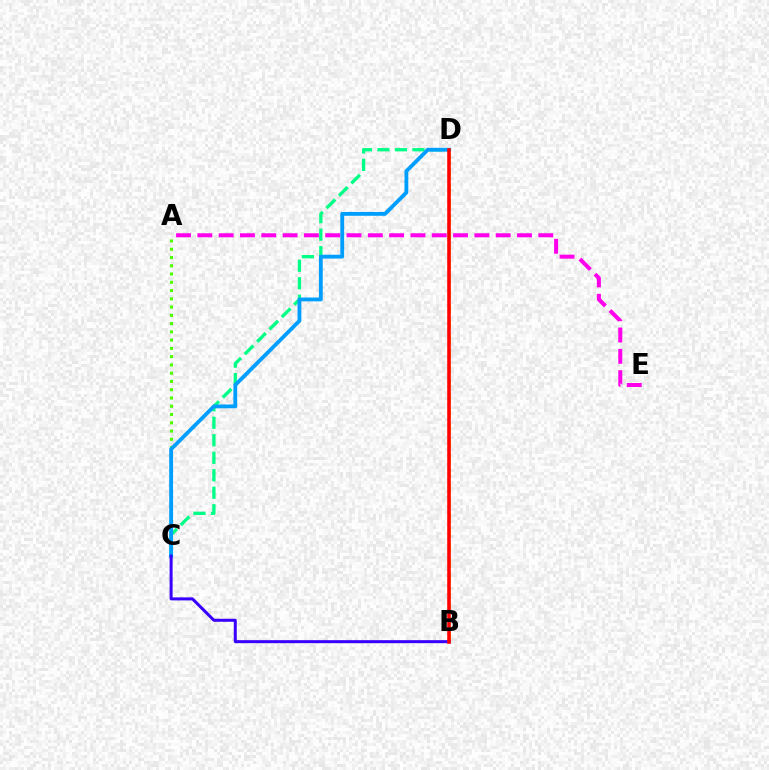{('C', 'D'): [{'color': '#00ff86', 'line_style': 'dashed', 'thickness': 2.38}, {'color': '#009eff', 'line_style': 'solid', 'thickness': 2.75}], ('A', 'C'): [{'color': '#4fff00', 'line_style': 'dotted', 'thickness': 2.24}], ('B', 'D'): [{'color': '#ffd500', 'line_style': 'dashed', 'thickness': 2.03}, {'color': '#ff0000', 'line_style': 'solid', 'thickness': 2.57}], ('B', 'C'): [{'color': '#3700ff', 'line_style': 'solid', 'thickness': 2.17}], ('A', 'E'): [{'color': '#ff00ed', 'line_style': 'dashed', 'thickness': 2.89}]}